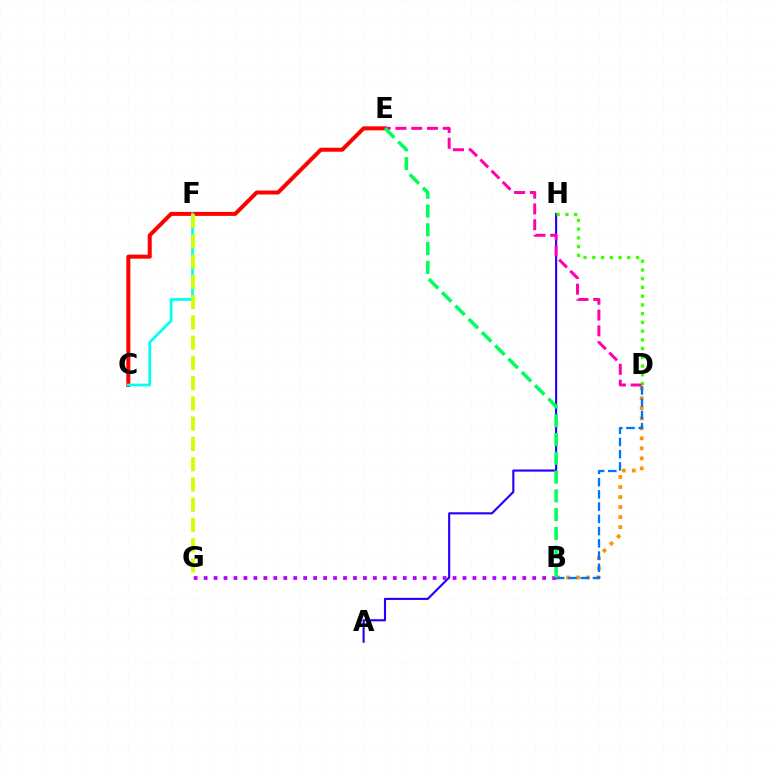{('B', 'D'): [{'color': '#ff9400', 'line_style': 'dotted', 'thickness': 2.72}, {'color': '#0074ff', 'line_style': 'dashed', 'thickness': 1.66}], ('C', 'E'): [{'color': '#ff0000', 'line_style': 'solid', 'thickness': 2.88}], ('C', 'F'): [{'color': '#00fff6', 'line_style': 'solid', 'thickness': 1.96}], ('B', 'G'): [{'color': '#b900ff', 'line_style': 'dotted', 'thickness': 2.71}], ('A', 'H'): [{'color': '#2500ff', 'line_style': 'solid', 'thickness': 1.53}], ('F', 'G'): [{'color': '#d1ff00', 'line_style': 'dashed', 'thickness': 2.75}], ('D', 'H'): [{'color': '#3dff00', 'line_style': 'dotted', 'thickness': 2.37}], ('D', 'E'): [{'color': '#ff00ac', 'line_style': 'dashed', 'thickness': 2.14}], ('B', 'E'): [{'color': '#00ff5c', 'line_style': 'dashed', 'thickness': 2.55}]}